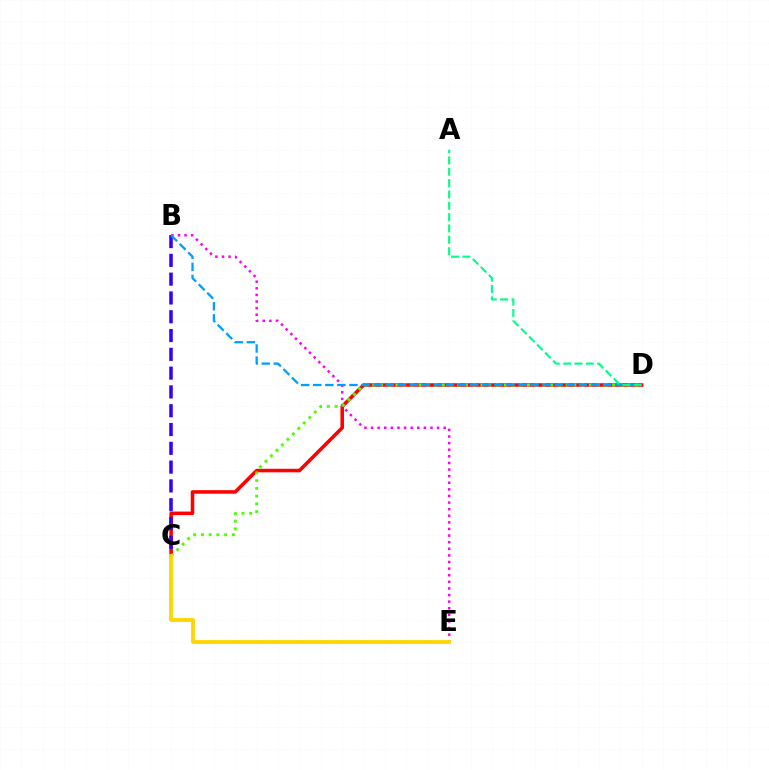{('C', 'D'): [{'color': '#ff0000', 'line_style': 'solid', 'thickness': 2.55}, {'color': '#4fff00', 'line_style': 'dotted', 'thickness': 2.1}], ('B', 'E'): [{'color': '#ff00ed', 'line_style': 'dotted', 'thickness': 1.79}], ('B', 'C'): [{'color': '#3700ff', 'line_style': 'dashed', 'thickness': 2.55}], ('B', 'D'): [{'color': '#009eff', 'line_style': 'dashed', 'thickness': 1.64}], ('C', 'E'): [{'color': '#ffd500', 'line_style': 'solid', 'thickness': 2.75}], ('A', 'D'): [{'color': '#00ff86', 'line_style': 'dashed', 'thickness': 1.54}]}